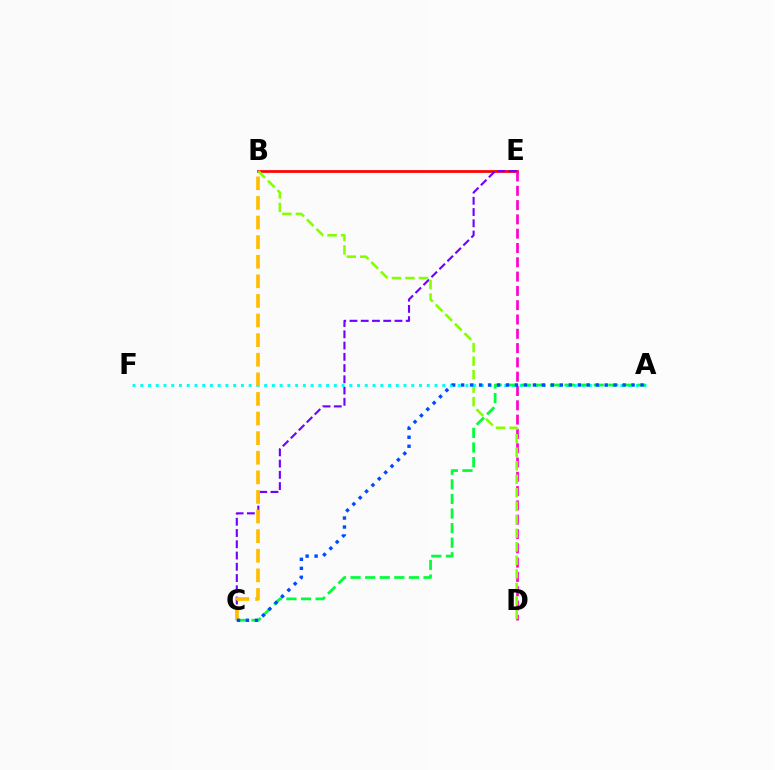{('B', 'E'): [{'color': '#ff0000', 'line_style': 'solid', 'thickness': 1.96}], ('D', 'E'): [{'color': '#ff00cf', 'line_style': 'dashed', 'thickness': 1.94}], ('C', 'E'): [{'color': '#7200ff', 'line_style': 'dashed', 'thickness': 1.53}], ('B', 'D'): [{'color': '#84ff00', 'line_style': 'dashed', 'thickness': 1.84}], ('A', 'F'): [{'color': '#00fff6', 'line_style': 'dotted', 'thickness': 2.1}], ('A', 'C'): [{'color': '#00ff39', 'line_style': 'dashed', 'thickness': 1.98}, {'color': '#004bff', 'line_style': 'dotted', 'thickness': 2.44}], ('B', 'C'): [{'color': '#ffbd00', 'line_style': 'dashed', 'thickness': 2.66}]}